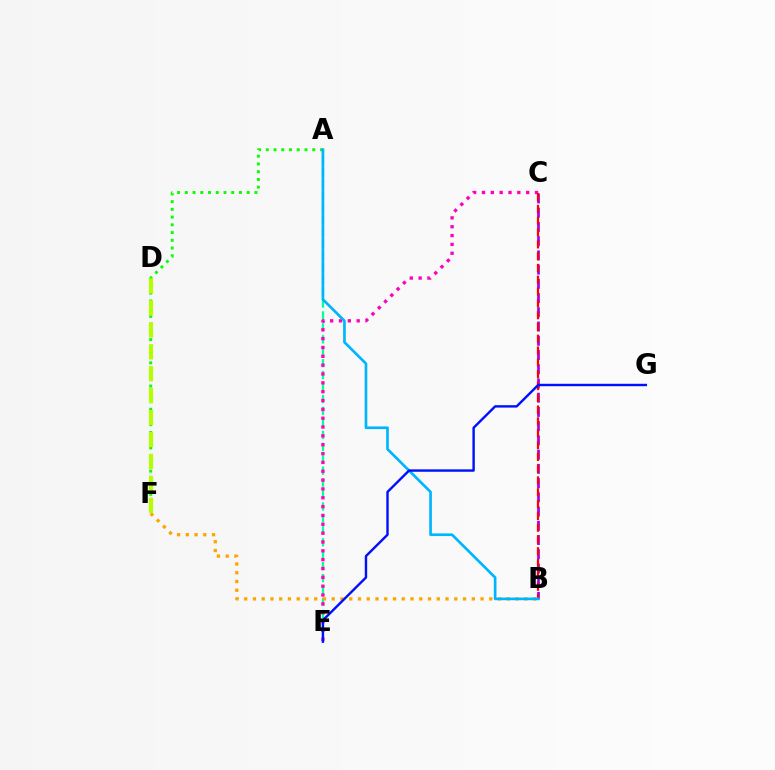{('B', 'C'): [{'color': '#9b00ff', 'line_style': 'dashed', 'thickness': 1.93}, {'color': '#ff0000', 'line_style': 'dashed', 'thickness': 1.6}], ('A', 'E'): [{'color': '#00ff9d', 'line_style': 'dashed', 'thickness': 1.62}], ('C', 'E'): [{'color': '#ff00bd', 'line_style': 'dotted', 'thickness': 2.4}], ('B', 'F'): [{'color': '#ffa500', 'line_style': 'dotted', 'thickness': 2.38}], ('A', 'F'): [{'color': '#08ff00', 'line_style': 'dotted', 'thickness': 2.1}], ('A', 'B'): [{'color': '#00b5ff', 'line_style': 'solid', 'thickness': 1.92}], ('D', 'F'): [{'color': '#b3ff00', 'line_style': 'dashed', 'thickness': 2.98}], ('E', 'G'): [{'color': '#0010ff', 'line_style': 'solid', 'thickness': 1.74}]}